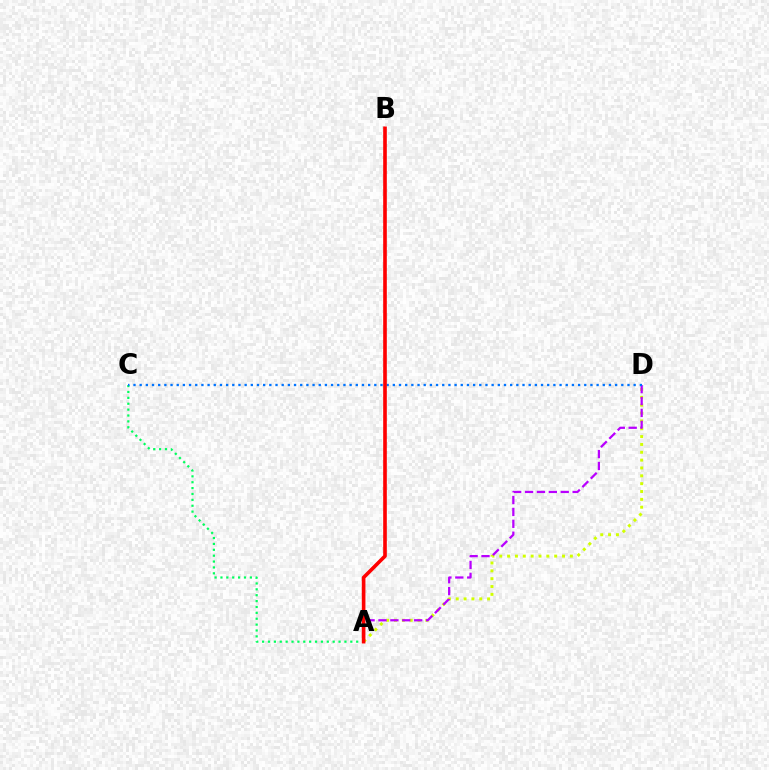{('A', 'D'): [{'color': '#d1ff00', 'line_style': 'dotted', 'thickness': 2.13}, {'color': '#b900ff', 'line_style': 'dashed', 'thickness': 1.62}], ('A', 'C'): [{'color': '#00ff5c', 'line_style': 'dotted', 'thickness': 1.6}], ('C', 'D'): [{'color': '#0074ff', 'line_style': 'dotted', 'thickness': 1.68}], ('A', 'B'): [{'color': '#ff0000', 'line_style': 'solid', 'thickness': 2.62}]}